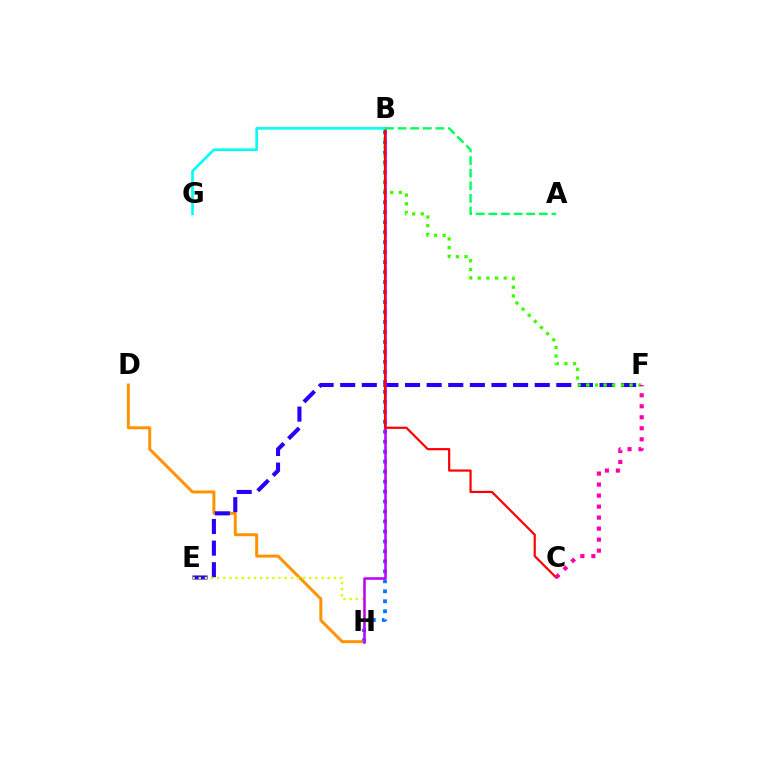{('D', 'H'): [{'color': '#ff9400', 'line_style': 'solid', 'thickness': 2.14}], ('E', 'F'): [{'color': '#2500ff', 'line_style': 'dashed', 'thickness': 2.94}], ('B', 'H'): [{'color': '#0074ff', 'line_style': 'dotted', 'thickness': 2.71}, {'color': '#b900ff', 'line_style': 'solid', 'thickness': 1.81}], ('B', 'F'): [{'color': '#3dff00', 'line_style': 'dotted', 'thickness': 2.35}], ('E', 'H'): [{'color': '#d1ff00', 'line_style': 'dotted', 'thickness': 1.67}], ('B', 'C'): [{'color': '#ff0000', 'line_style': 'solid', 'thickness': 1.59}], ('C', 'F'): [{'color': '#ff00ac', 'line_style': 'dotted', 'thickness': 2.99}], ('B', 'G'): [{'color': '#00fff6', 'line_style': 'solid', 'thickness': 1.9}], ('A', 'B'): [{'color': '#00ff5c', 'line_style': 'dashed', 'thickness': 1.71}]}